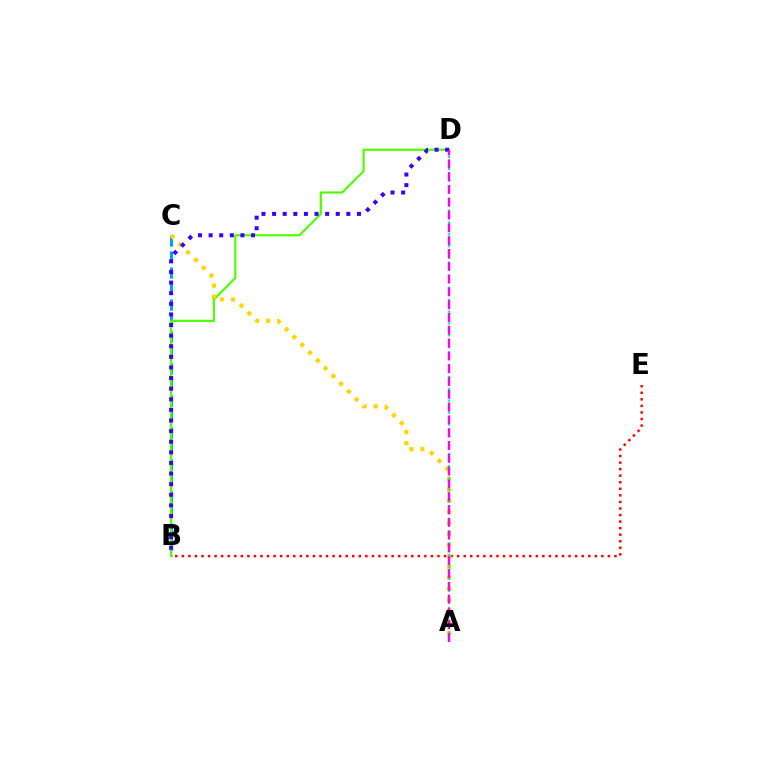{('B', 'C'): [{'color': '#009eff', 'line_style': 'dashed', 'thickness': 2.17}], ('B', 'D'): [{'color': '#4fff00', 'line_style': 'solid', 'thickness': 1.56}, {'color': '#3700ff', 'line_style': 'dotted', 'thickness': 2.88}], ('B', 'E'): [{'color': '#ff0000', 'line_style': 'dotted', 'thickness': 1.78}], ('A', 'C'): [{'color': '#ffd500', 'line_style': 'dotted', 'thickness': 2.99}], ('A', 'D'): [{'color': '#00ff86', 'line_style': 'dotted', 'thickness': 1.61}, {'color': '#ff00ed', 'line_style': 'dashed', 'thickness': 1.74}]}